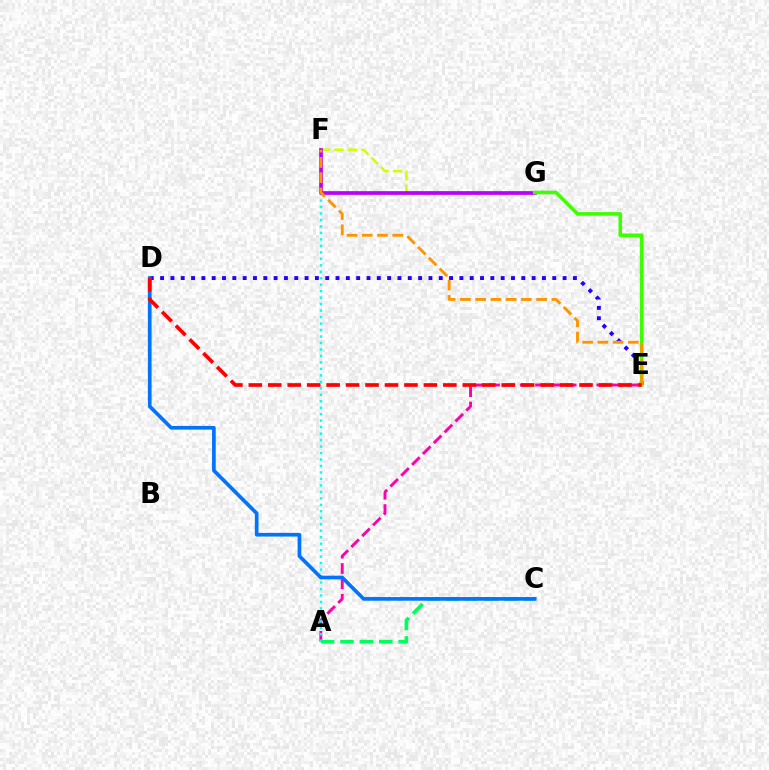{('F', 'G'): [{'color': '#d1ff00', 'line_style': 'dashed', 'thickness': 1.83}, {'color': '#b900ff', 'line_style': 'solid', 'thickness': 2.66}], ('A', 'E'): [{'color': '#ff00ac', 'line_style': 'dashed', 'thickness': 2.08}], ('A', 'F'): [{'color': '#00fff6', 'line_style': 'dotted', 'thickness': 1.76}], ('D', 'E'): [{'color': '#2500ff', 'line_style': 'dotted', 'thickness': 2.8}, {'color': '#ff0000', 'line_style': 'dashed', 'thickness': 2.64}], ('A', 'C'): [{'color': '#00ff5c', 'line_style': 'dashed', 'thickness': 2.63}], ('C', 'D'): [{'color': '#0074ff', 'line_style': 'solid', 'thickness': 2.65}], ('E', 'G'): [{'color': '#3dff00', 'line_style': 'solid', 'thickness': 2.59}], ('E', 'F'): [{'color': '#ff9400', 'line_style': 'dashed', 'thickness': 2.07}]}